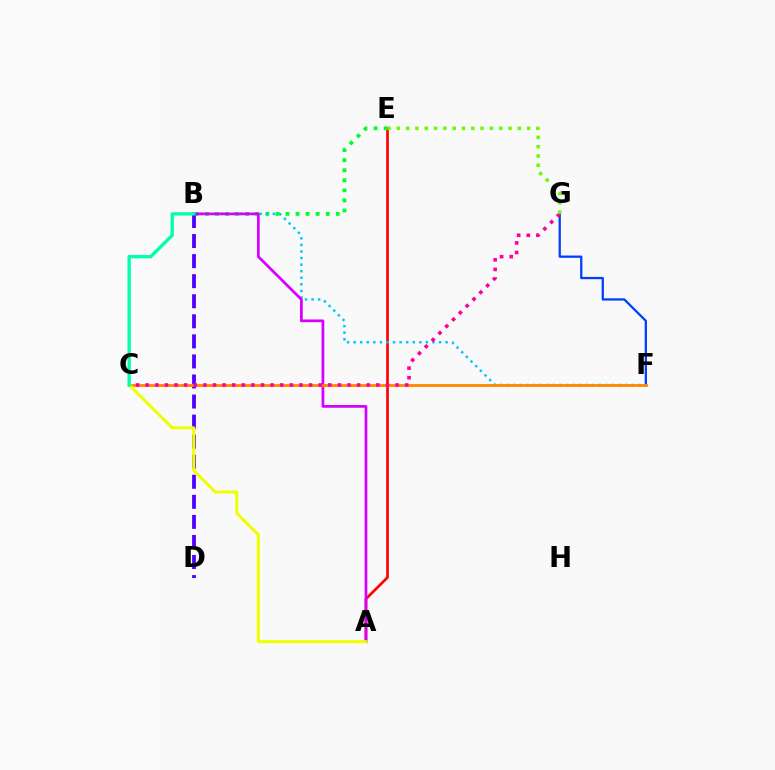{('A', 'E'): [{'color': '#ff0000', 'line_style': 'solid', 'thickness': 1.91}], ('B', 'E'): [{'color': '#00ff27', 'line_style': 'dotted', 'thickness': 2.74}], ('B', 'F'): [{'color': '#00c7ff', 'line_style': 'dotted', 'thickness': 1.79}], ('A', 'B'): [{'color': '#d600ff', 'line_style': 'solid', 'thickness': 1.97}], ('F', 'G'): [{'color': '#003fff', 'line_style': 'solid', 'thickness': 1.63}], ('B', 'D'): [{'color': '#4f00ff', 'line_style': 'dashed', 'thickness': 2.73}], ('C', 'F'): [{'color': '#ff8800', 'line_style': 'solid', 'thickness': 2.03}], ('A', 'C'): [{'color': '#eeff00', 'line_style': 'solid', 'thickness': 2.17}], ('C', 'G'): [{'color': '#ff00a0', 'line_style': 'dotted', 'thickness': 2.61}], ('B', 'C'): [{'color': '#00ffaf', 'line_style': 'solid', 'thickness': 2.4}], ('E', 'G'): [{'color': '#66ff00', 'line_style': 'dotted', 'thickness': 2.53}]}